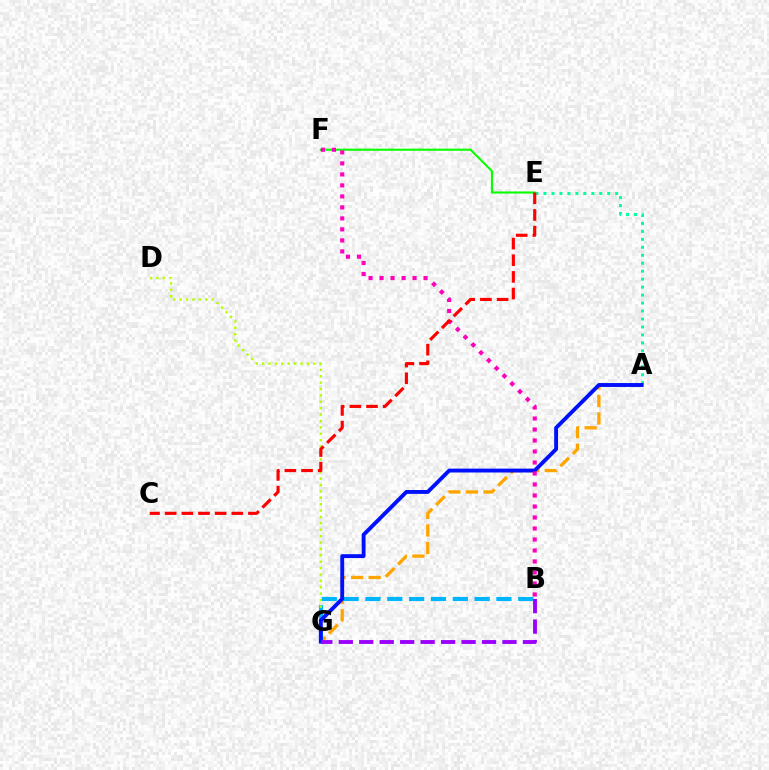{('A', 'G'): [{'color': '#ffa500', 'line_style': 'dashed', 'thickness': 2.38}, {'color': '#0010ff', 'line_style': 'solid', 'thickness': 2.79}], ('B', 'G'): [{'color': '#00b5ff', 'line_style': 'dashed', 'thickness': 2.97}, {'color': '#9b00ff', 'line_style': 'dashed', 'thickness': 2.78}], ('D', 'G'): [{'color': '#b3ff00', 'line_style': 'dotted', 'thickness': 1.74}], ('A', 'E'): [{'color': '#00ff9d', 'line_style': 'dotted', 'thickness': 2.16}], ('E', 'F'): [{'color': '#08ff00', 'line_style': 'solid', 'thickness': 1.52}], ('B', 'F'): [{'color': '#ff00bd', 'line_style': 'dotted', 'thickness': 2.99}], ('C', 'E'): [{'color': '#ff0000', 'line_style': 'dashed', 'thickness': 2.26}]}